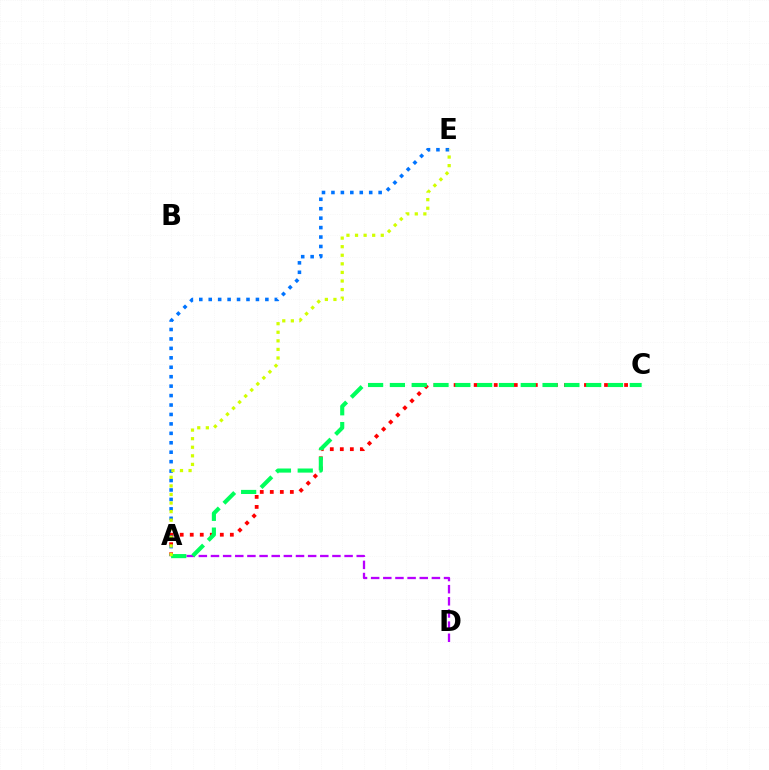{('A', 'C'): [{'color': '#ff0000', 'line_style': 'dotted', 'thickness': 2.72}, {'color': '#00ff5c', 'line_style': 'dashed', 'thickness': 2.96}], ('A', 'D'): [{'color': '#b900ff', 'line_style': 'dashed', 'thickness': 1.65}], ('A', 'E'): [{'color': '#0074ff', 'line_style': 'dotted', 'thickness': 2.56}, {'color': '#d1ff00', 'line_style': 'dotted', 'thickness': 2.33}]}